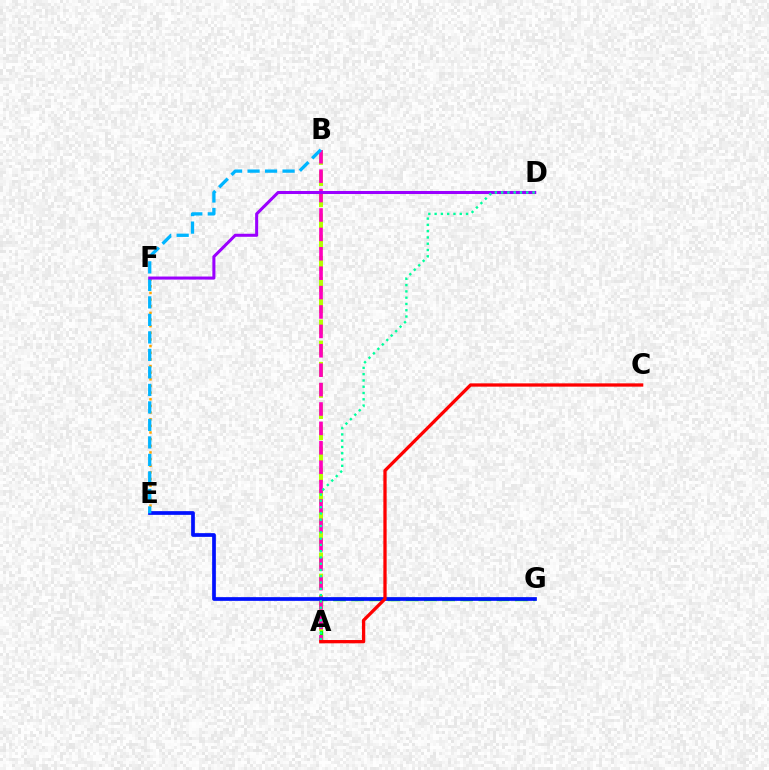{('A', 'G'): [{'color': '#08ff00', 'line_style': 'dashed', 'thickness': 2.47}], ('A', 'B'): [{'color': '#b3ff00', 'line_style': 'dashed', 'thickness': 2.88}, {'color': '#ff00bd', 'line_style': 'dashed', 'thickness': 2.64}], ('E', 'F'): [{'color': '#ffa500', 'line_style': 'dotted', 'thickness': 1.81}], ('E', 'G'): [{'color': '#0010ff', 'line_style': 'solid', 'thickness': 2.67}], ('B', 'E'): [{'color': '#00b5ff', 'line_style': 'dashed', 'thickness': 2.38}], ('D', 'F'): [{'color': '#9b00ff', 'line_style': 'solid', 'thickness': 2.19}], ('A', 'D'): [{'color': '#00ff9d', 'line_style': 'dotted', 'thickness': 1.71}], ('A', 'C'): [{'color': '#ff0000', 'line_style': 'solid', 'thickness': 2.36}]}